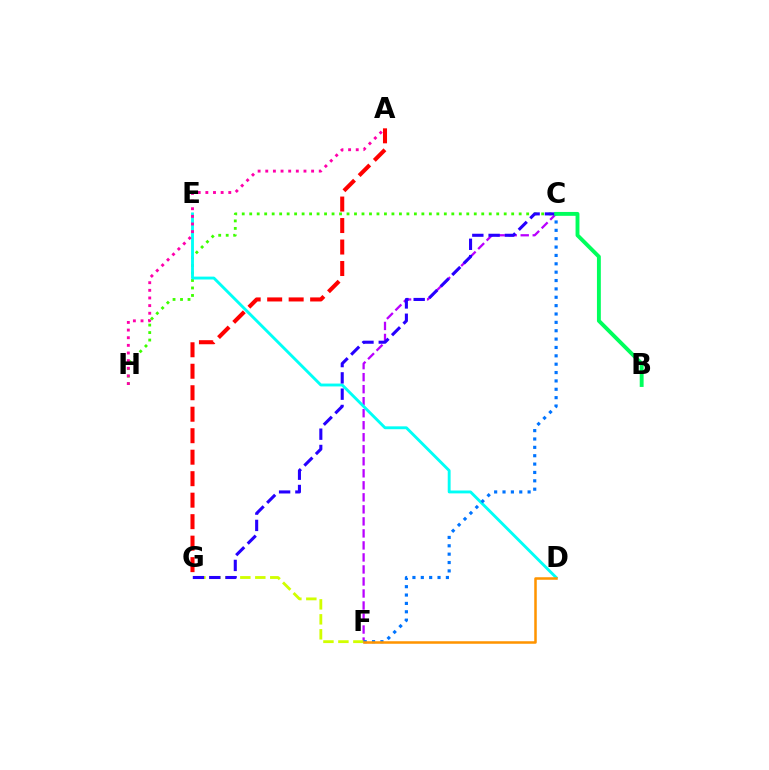{('C', 'H'): [{'color': '#3dff00', 'line_style': 'dotted', 'thickness': 2.03}], ('C', 'F'): [{'color': '#b900ff', 'line_style': 'dashed', 'thickness': 1.63}, {'color': '#0074ff', 'line_style': 'dotted', 'thickness': 2.27}], ('D', 'E'): [{'color': '#00fff6', 'line_style': 'solid', 'thickness': 2.07}], ('F', 'G'): [{'color': '#d1ff00', 'line_style': 'dashed', 'thickness': 2.03}], ('A', 'H'): [{'color': '#ff00ac', 'line_style': 'dotted', 'thickness': 2.08}], ('D', 'F'): [{'color': '#ff9400', 'line_style': 'solid', 'thickness': 1.82}], ('C', 'G'): [{'color': '#2500ff', 'line_style': 'dashed', 'thickness': 2.21}], ('B', 'C'): [{'color': '#00ff5c', 'line_style': 'solid', 'thickness': 2.8}], ('A', 'G'): [{'color': '#ff0000', 'line_style': 'dashed', 'thickness': 2.92}]}